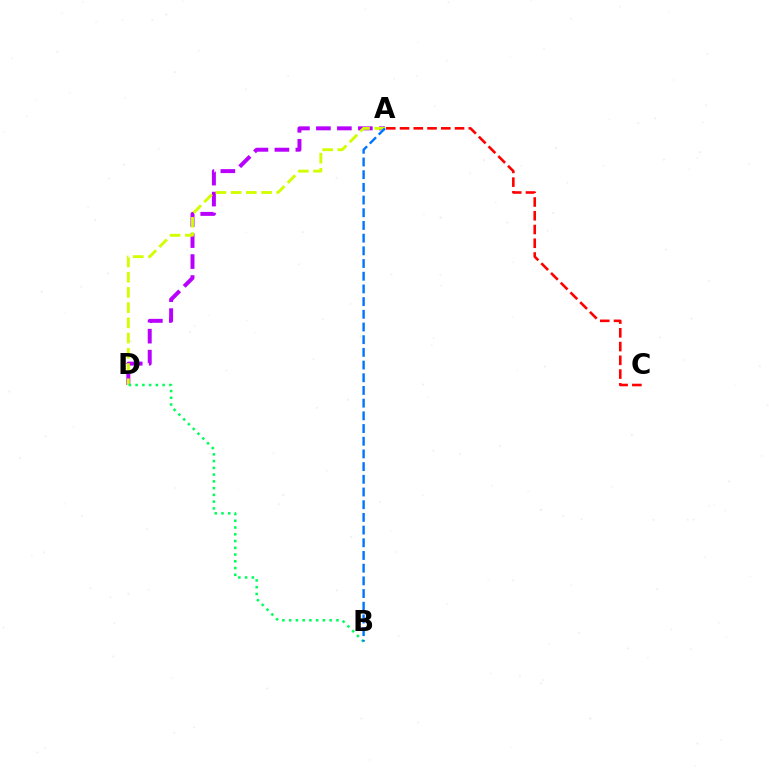{('A', 'C'): [{'color': '#ff0000', 'line_style': 'dashed', 'thickness': 1.87}], ('A', 'D'): [{'color': '#b900ff', 'line_style': 'dashed', 'thickness': 2.85}, {'color': '#d1ff00', 'line_style': 'dashed', 'thickness': 2.07}], ('B', 'D'): [{'color': '#00ff5c', 'line_style': 'dotted', 'thickness': 1.84}], ('A', 'B'): [{'color': '#0074ff', 'line_style': 'dashed', 'thickness': 1.72}]}